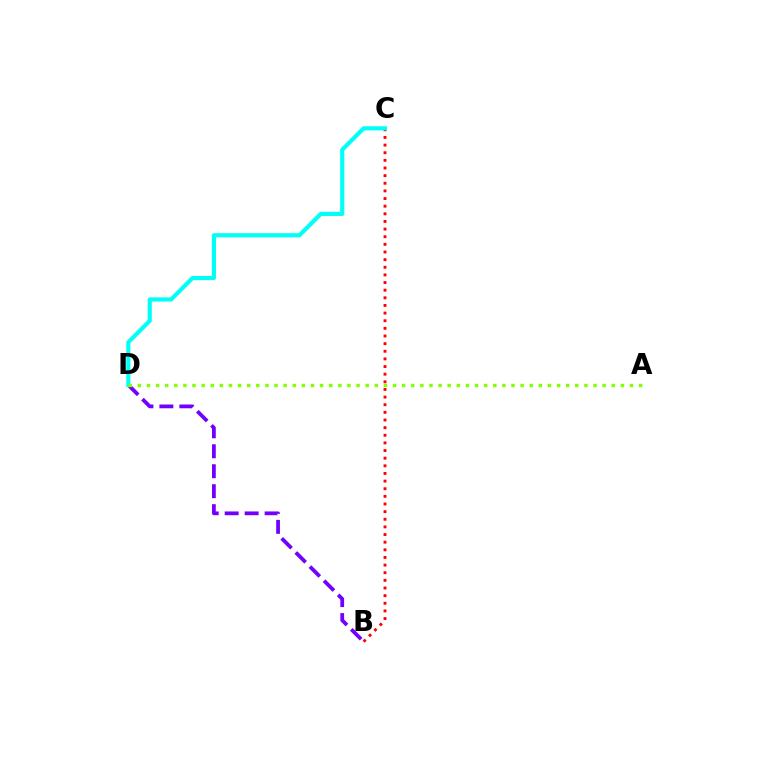{('B', 'D'): [{'color': '#7200ff', 'line_style': 'dashed', 'thickness': 2.71}], ('B', 'C'): [{'color': '#ff0000', 'line_style': 'dotted', 'thickness': 2.07}], ('C', 'D'): [{'color': '#00fff6', 'line_style': 'solid', 'thickness': 2.98}], ('A', 'D'): [{'color': '#84ff00', 'line_style': 'dotted', 'thickness': 2.48}]}